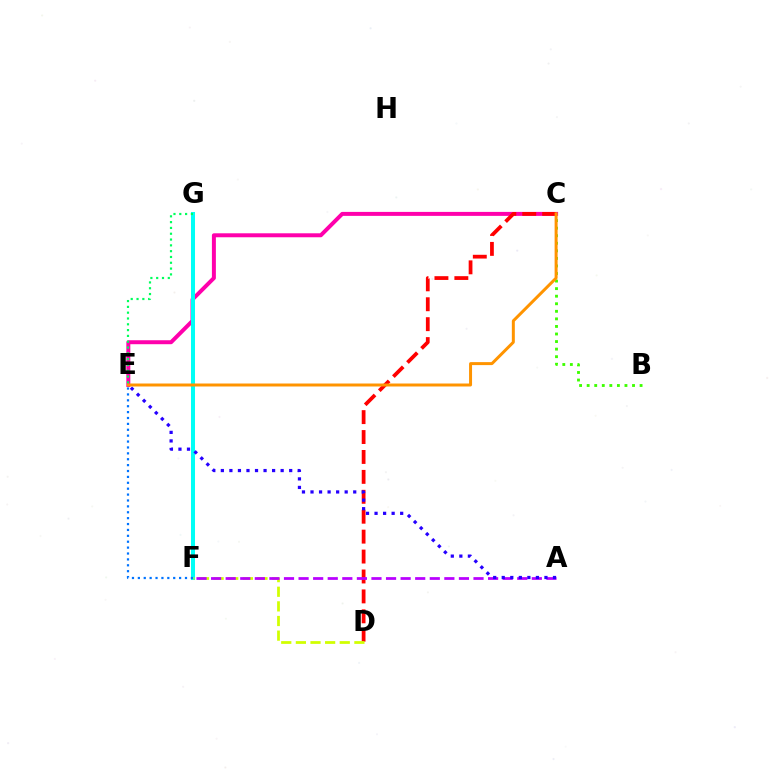{('B', 'C'): [{'color': '#3dff00', 'line_style': 'dotted', 'thickness': 2.05}], ('C', 'E'): [{'color': '#ff00ac', 'line_style': 'solid', 'thickness': 2.86}, {'color': '#ff9400', 'line_style': 'solid', 'thickness': 2.15}], ('F', 'G'): [{'color': '#00fff6', 'line_style': 'solid', 'thickness': 2.89}], ('C', 'D'): [{'color': '#ff0000', 'line_style': 'dashed', 'thickness': 2.71}], ('D', 'F'): [{'color': '#d1ff00', 'line_style': 'dashed', 'thickness': 1.99}], ('A', 'F'): [{'color': '#b900ff', 'line_style': 'dashed', 'thickness': 1.98}], ('A', 'E'): [{'color': '#2500ff', 'line_style': 'dotted', 'thickness': 2.32}], ('E', 'G'): [{'color': '#00ff5c', 'line_style': 'dotted', 'thickness': 1.58}], ('E', 'F'): [{'color': '#0074ff', 'line_style': 'dotted', 'thickness': 1.6}]}